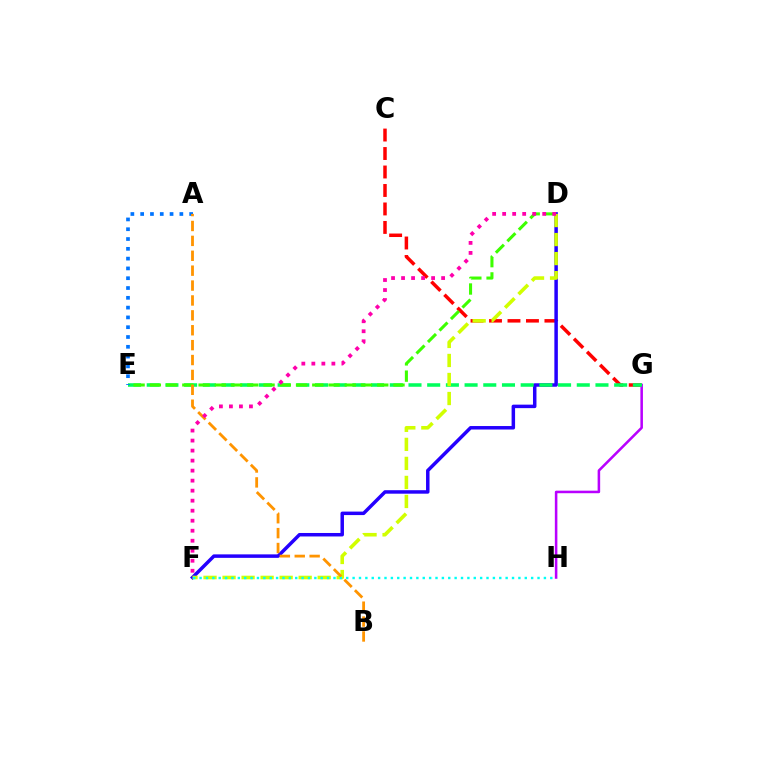{('C', 'G'): [{'color': '#ff0000', 'line_style': 'dashed', 'thickness': 2.51}], ('D', 'F'): [{'color': '#2500ff', 'line_style': 'solid', 'thickness': 2.51}, {'color': '#d1ff00', 'line_style': 'dashed', 'thickness': 2.58}, {'color': '#ff00ac', 'line_style': 'dotted', 'thickness': 2.72}], ('G', 'H'): [{'color': '#b900ff', 'line_style': 'solid', 'thickness': 1.83}], ('E', 'G'): [{'color': '#00ff5c', 'line_style': 'dashed', 'thickness': 2.54}], ('D', 'E'): [{'color': '#3dff00', 'line_style': 'dashed', 'thickness': 2.21}], ('A', 'E'): [{'color': '#0074ff', 'line_style': 'dotted', 'thickness': 2.66}], ('F', 'H'): [{'color': '#00fff6', 'line_style': 'dotted', 'thickness': 1.73}], ('A', 'B'): [{'color': '#ff9400', 'line_style': 'dashed', 'thickness': 2.02}]}